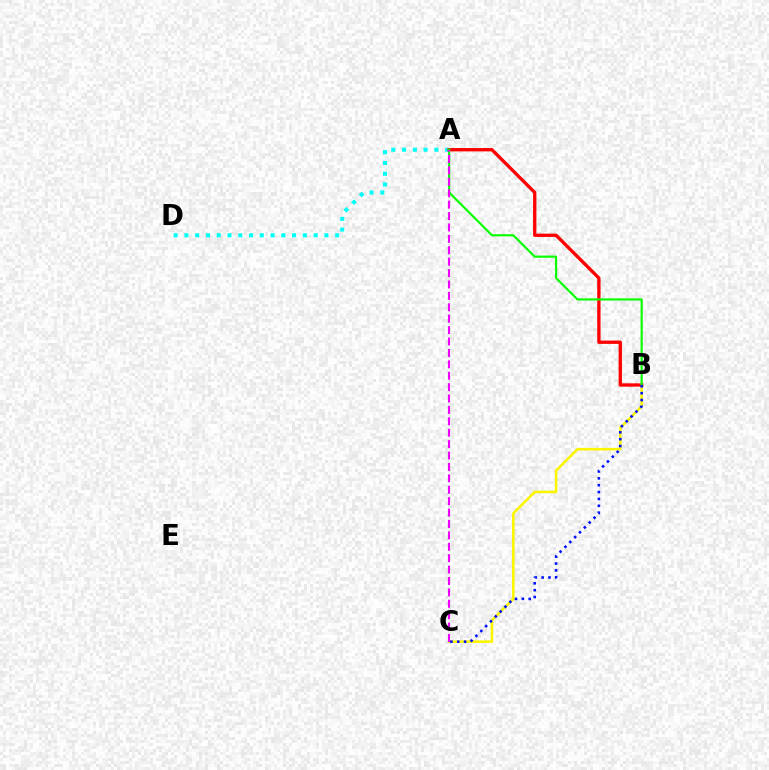{('A', 'D'): [{'color': '#00fff6', 'line_style': 'dotted', 'thickness': 2.93}], ('B', 'C'): [{'color': '#fcf500', 'line_style': 'solid', 'thickness': 1.85}, {'color': '#0010ff', 'line_style': 'dotted', 'thickness': 1.86}], ('A', 'B'): [{'color': '#ff0000', 'line_style': 'solid', 'thickness': 2.39}, {'color': '#08ff00', 'line_style': 'solid', 'thickness': 1.56}], ('A', 'C'): [{'color': '#ee00ff', 'line_style': 'dashed', 'thickness': 1.55}]}